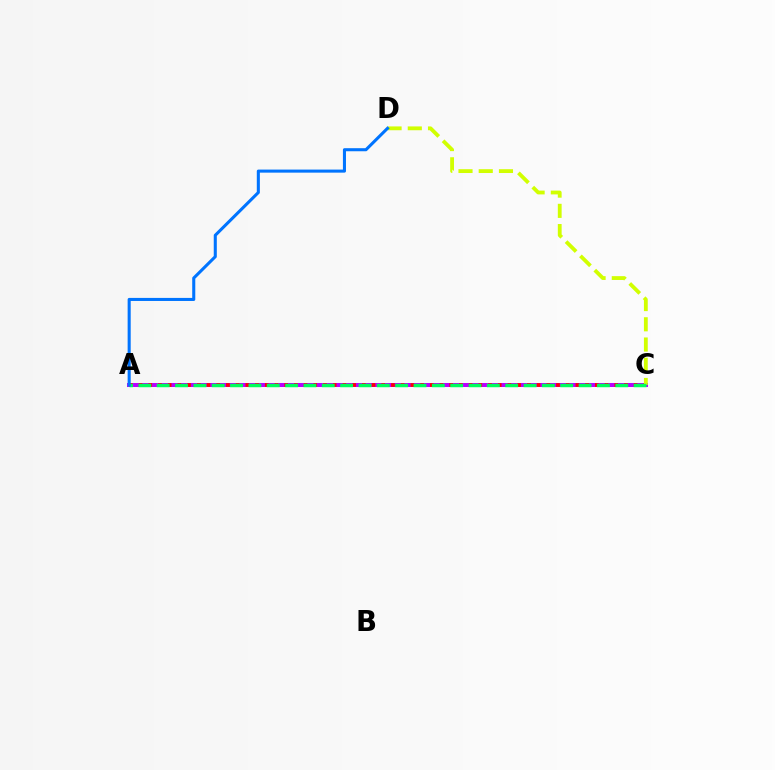{('A', 'C'): [{'color': '#b900ff', 'line_style': 'solid', 'thickness': 2.89}, {'color': '#ff0000', 'line_style': 'dotted', 'thickness': 2.64}, {'color': '#00ff5c', 'line_style': 'dashed', 'thickness': 2.49}], ('C', 'D'): [{'color': '#d1ff00', 'line_style': 'dashed', 'thickness': 2.75}], ('A', 'D'): [{'color': '#0074ff', 'line_style': 'solid', 'thickness': 2.21}]}